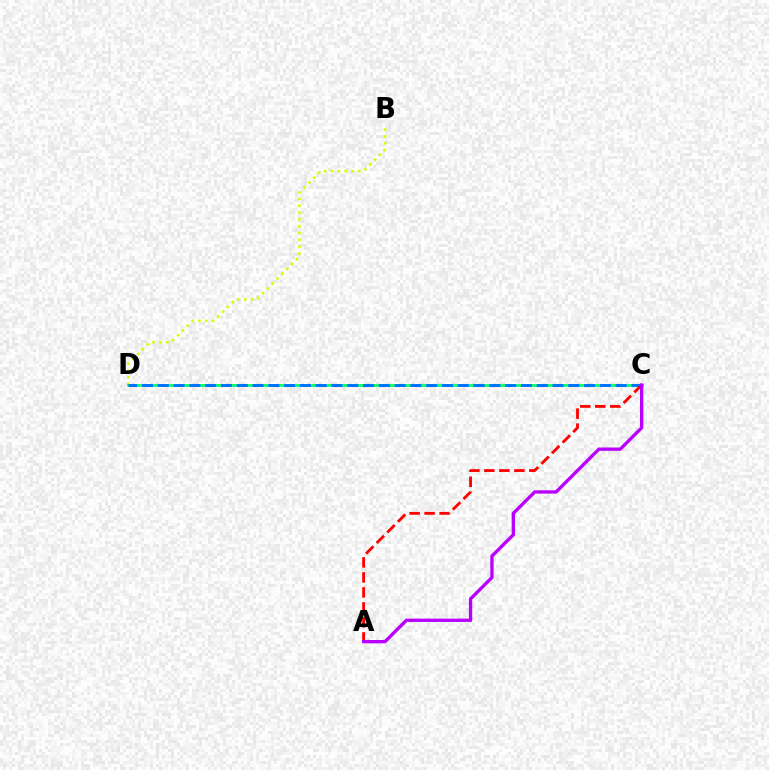{('B', 'D'): [{'color': '#d1ff00', 'line_style': 'dotted', 'thickness': 1.86}], ('C', 'D'): [{'color': '#00ff5c', 'line_style': 'solid', 'thickness': 1.95}, {'color': '#0074ff', 'line_style': 'dashed', 'thickness': 2.15}], ('A', 'C'): [{'color': '#ff0000', 'line_style': 'dashed', 'thickness': 2.04}, {'color': '#b900ff', 'line_style': 'solid', 'thickness': 2.4}]}